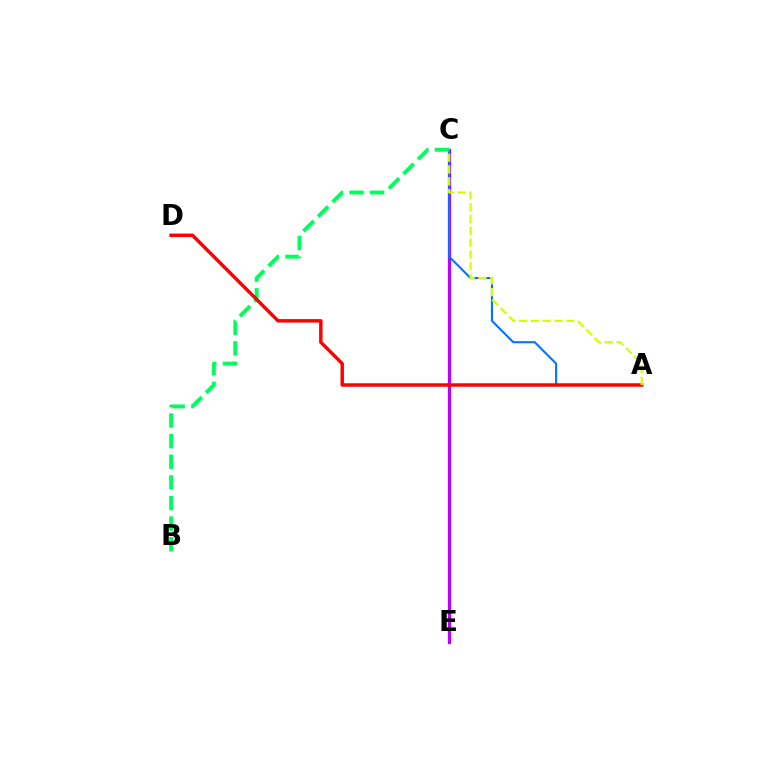{('C', 'E'): [{'color': '#b900ff', 'line_style': 'solid', 'thickness': 2.35}], ('A', 'C'): [{'color': '#0074ff', 'line_style': 'solid', 'thickness': 1.5}, {'color': '#d1ff00', 'line_style': 'dashed', 'thickness': 1.61}], ('B', 'C'): [{'color': '#00ff5c', 'line_style': 'dashed', 'thickness': 2.8}], ('A', 'D'): [{'color': '#ff0000', 'line_style': 'solid', 'thickness': 2.48}]}